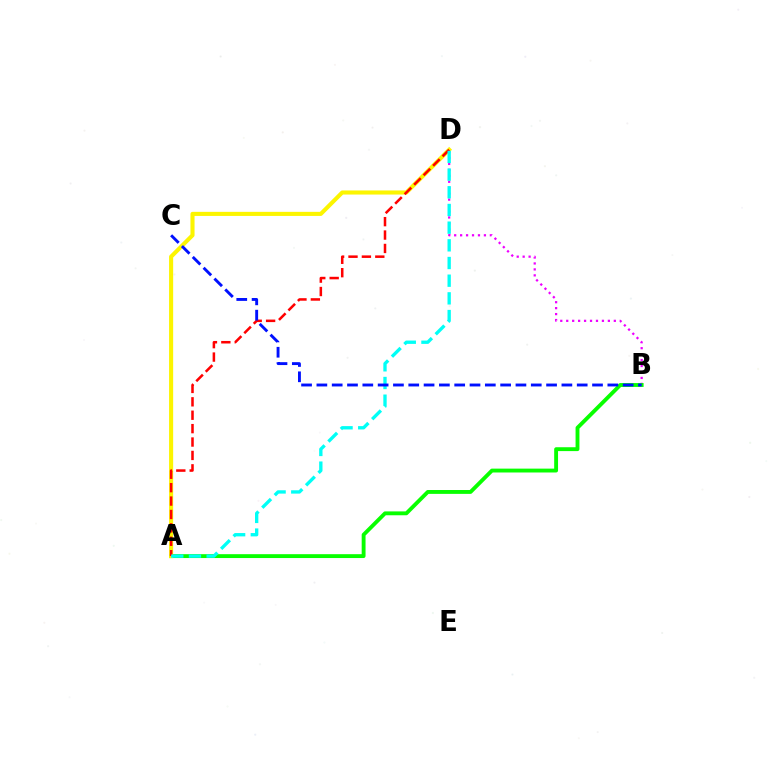{('B', 'D'): [{'color': '#ee00ff', 'line_style': 'dotted', 'thickness': 1.62}], ('A', 'B'): [{'color': '#08ff00', 'line_style': 'solid', 'thickness': 2.78}], ('A', 'D'): [{'color': '#fcf500', 'line_style': 'solid', 'thickness': 2.95}, {'color': '#ff0000', 'line_style': 'dashed', 'thickness': 1.82}, {'color': '#00fff6', 'line_style': 'dashed', 'thickness': 2.4}], ('B', 'C'): [{'color': '#0010ff', 'line_style': 'dashed', 'thickness': 2.08}]}